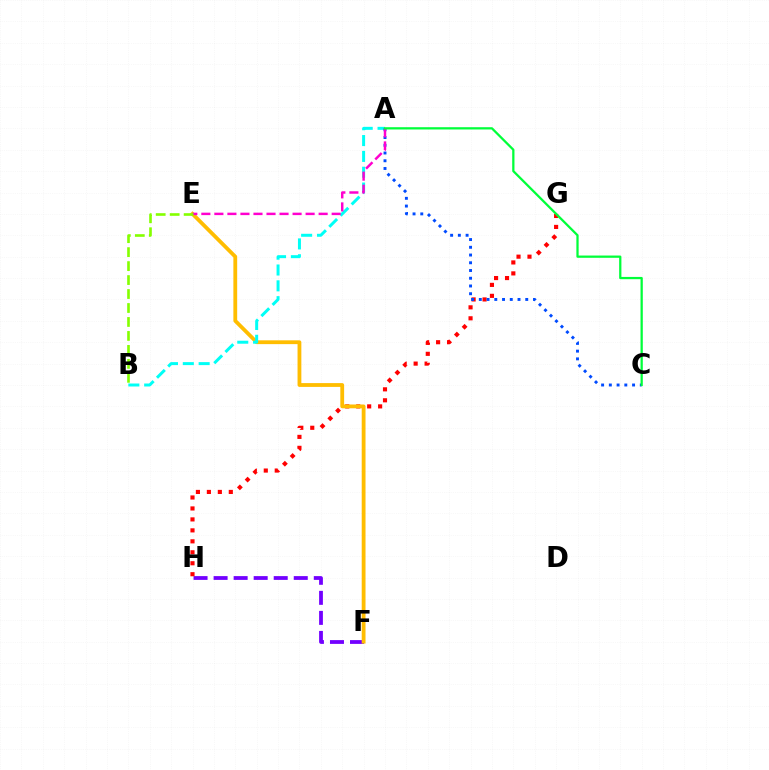{('F', 'H'): [{'color': '#7200ff', 'line_style': 'dashed', 'thickness': 2.72}], ('G', 'H'): [{'color': '#ff0000', 'line_style': 'dotted', 'thickness': 2.98}], ('E', 'F'): [{'color': '#ffbd00', 'line_style': 'solid', 'thickness': 2.74}], ('A', 'B'): [{'color': '#00fff6', 'line_style': 'dashed', 'thickness': 2.15}], ('A', 'C'): [{'color': '#004bff', 'line_style': 'dotted', 'thickness': 2.1}, {'color': '#00ff39', 'line_style': 'solid', 'thickness': 1.63}], ('A', 'E'): [{'color': '#ff00cf', 'line_style': 'dashed', 'thickness': 1.77}], ('B', 'E'): [{'color': '#84ff00', 'line_style': 'dashed', 'thickness': 1.9}]}